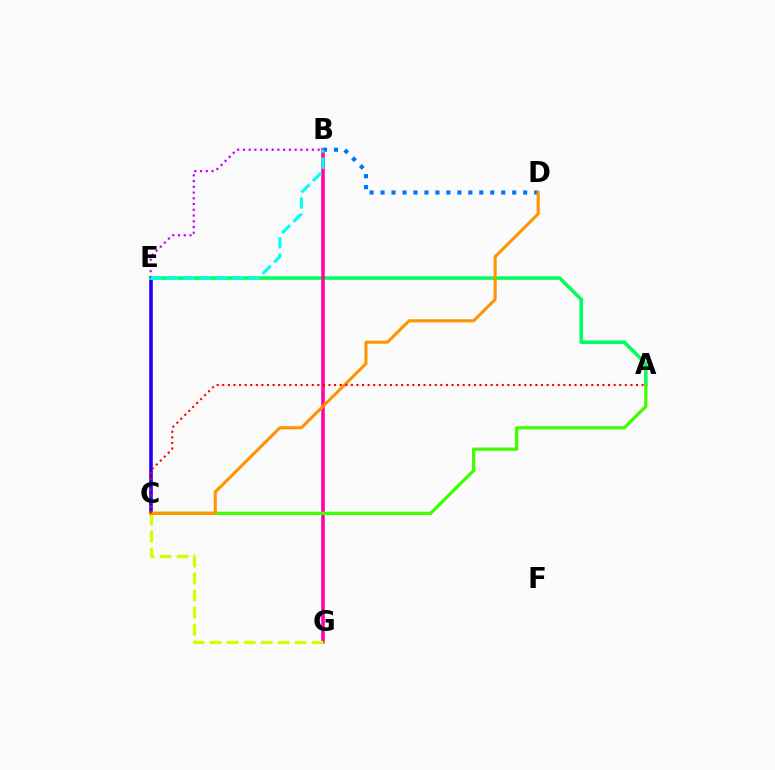{('C', 'E'): [{'color': '#2500ff', 'line_style': 'solid', 'thickness': 2.59}], ('A', 'E'): [{'color': '#00ff5c', 'line_style': 'solid', 'thickness': 2.56}], ('B', 'G'): [{'color': '#ff00ac', 'line_style': 'solid', 'thickness': 2.55}], ('B', 'E'): [{'color': '#b900ff', 'line_style': 'dotted', 'thickness': 1.56}, {'color': '#00fff6', 'line_style': 'dashed', 'thickness': 2.21}], ('C', 'G'): [{'color': '#d1ff00', 'line_style': 'dashed', 'thickness': 2.31}], ('A', 'C'): [{'color': '#3dff00', 'line_style': 'solid', 'thickness': 2.35}, {'color': '#ff0000', 'line_style': 'dotted', 'thickness': 1.52}], ('B', 'D'): [{'color': '#0074ff', 'line_style': 'dotted', 'thickness': 2.98}], ('C', 'D'): [{'color': '#ff9400', 'line_style': 'solid', 'thickness': 2.22}]}